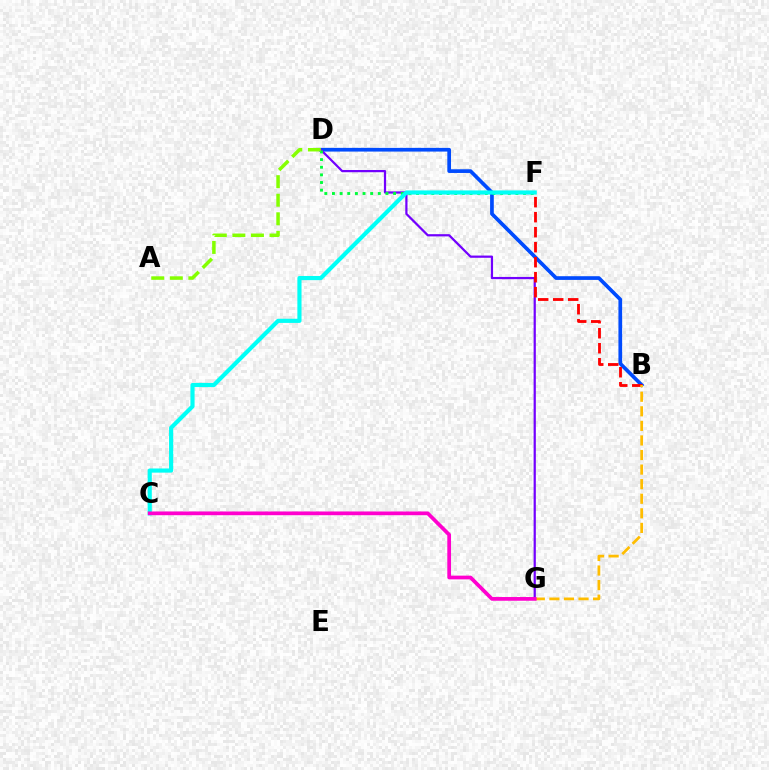{('B', 'D'): [{'color': '#004bff', 'line_style': 'solid', 'thickness': 2.66}], ('D', 'G'): [{'color': '#7200ff', 'line_style': 'solid', 'thickness': 1.6}], ('B', 'F'): [{'color': '#ff0000', 'line_style': 'dashed', 'thickness': 2.04}], ('D', 'F'): [{'color': '#00ff39', 'line_style': 'dotted', 'thickness': 2.08}], ('C', 'F'): [{'color': '#00fff6', 'line_style': 'solid', 'thickness': 2.99}], ('B', 'G'): [{'color': '#ffbd00', 'line_style': 'dashed', 'thickness': 1.98}], ('A', 'D'): [{'color': '#84ff00', 'line_style': 'dashed', 'thickness': 2.52}], ('C', 'G'): [{'color': '#ff00cf', 'line_style': 'solid', 'thickness': 2.68}]}